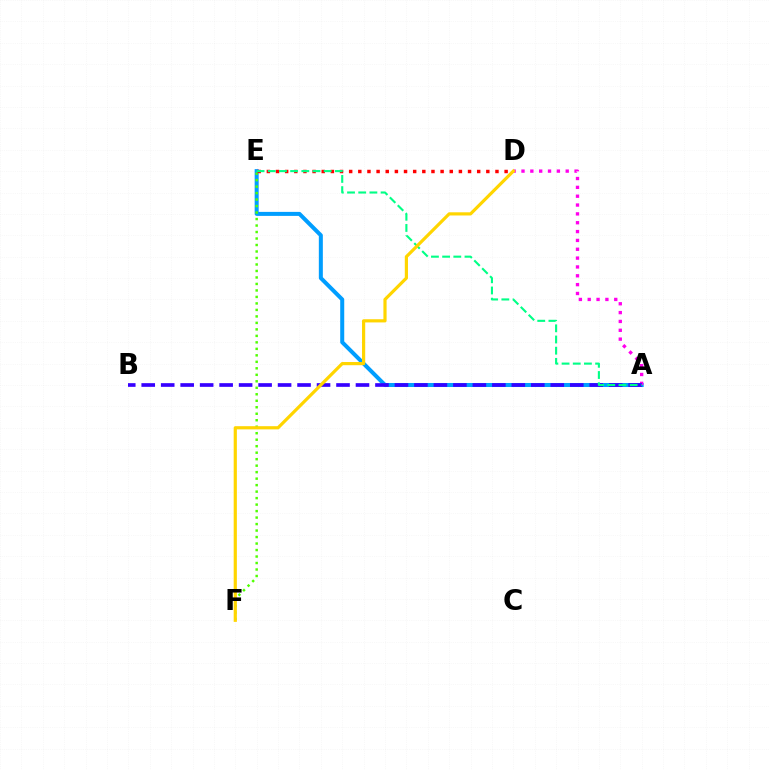{('A', 'E'): [{'color': '#009eff', 'line_style': 'solid', 'thickness': 2.89}, {'color': '#00ff86', 'line_style': 'dashed', 'thickness': 1.52}], ('A', 'D'): [{'color': '#ff00ed', 'line_style': 'dotted', 'thickness': 2.4}], ('E', 'F'): [{'color': '#4fff00', 'line_style': 'dotted', 'thickness': 1.76}], ('D', 'E'): [{'color': '#ff0000', 'line_style': 'dotted', 'thickness': 2.48}], ('A', 'B'): [{'color': '#3700ff', 'line_style': 'dashed', 'thickness': 2.65}], ('D', 'F'): [{'color': '#ffd500', 'line_style': 'solid', 'thickness': 2.29}]}